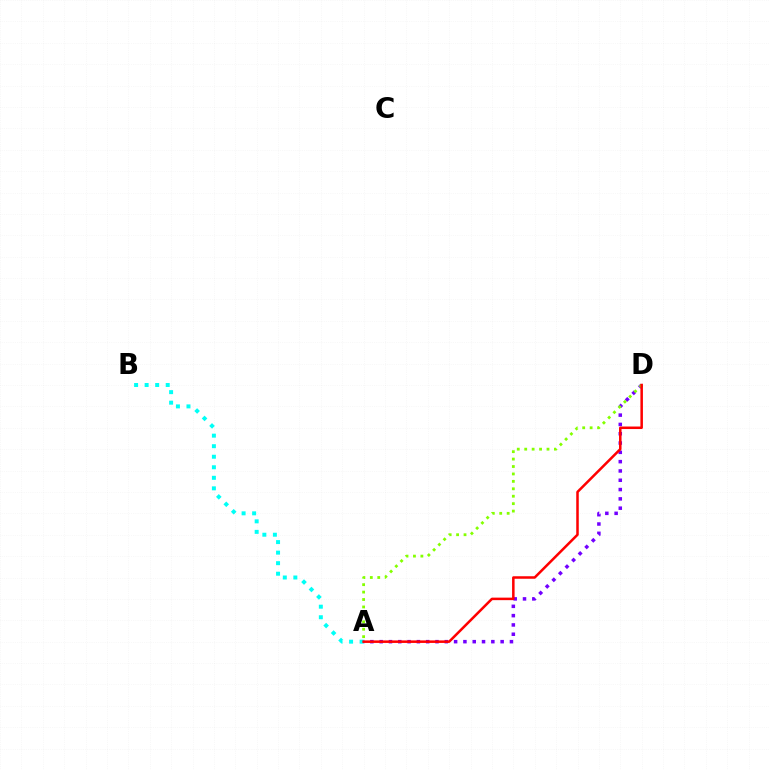{('A', 'B'): [{'color': '#00fff6', 'line_style': 'dotted', 'thickness': 2.86}], ('A', 'D'): [{'color': '#7200ff', 'line_style': 'dotted', 'thickness': 2.53}, {'color': '#84ff00', 'line_style': 'dotted', 'thickness': 2.02}, {'color': '#ff0000', 'line_style': 'solid', 'thickness': 1.81}]}